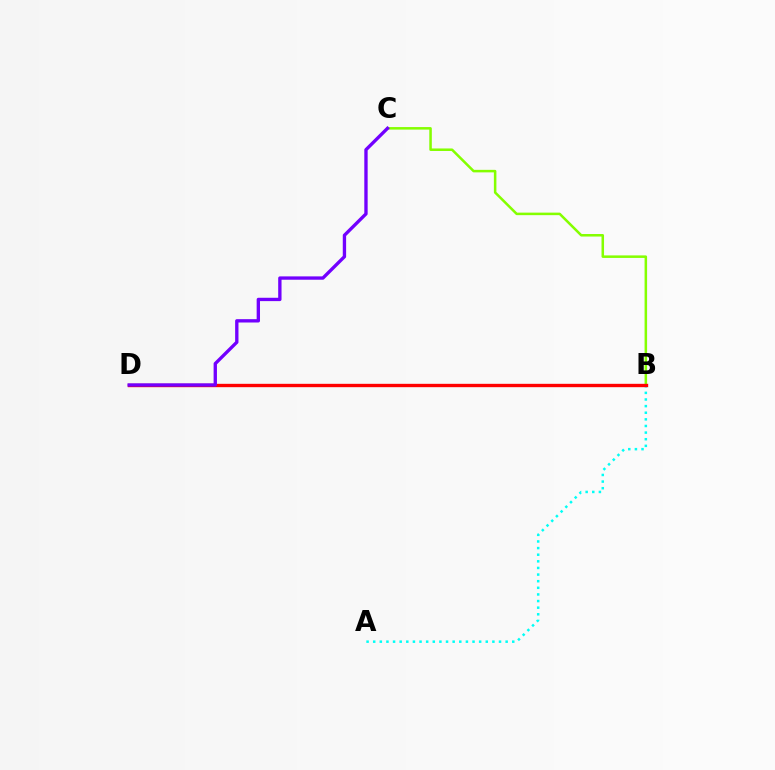{('A', 'B'): [{'color': '#00fff6', 'line_style': 'dotted', 'thickness': 1.8}], ('B', 'C'): [{'color': '#84ff00', 'line_style': 'solid', 'thickness': 1.82}], ('B', 'D'): [{'color': '#ff0000', 'line_style': 'solid', 'thickness': 2.42}], ('C', 'D'): [{'color': '#7200ff', 'line_style': 'solid', 'thickness': 2.41}]}